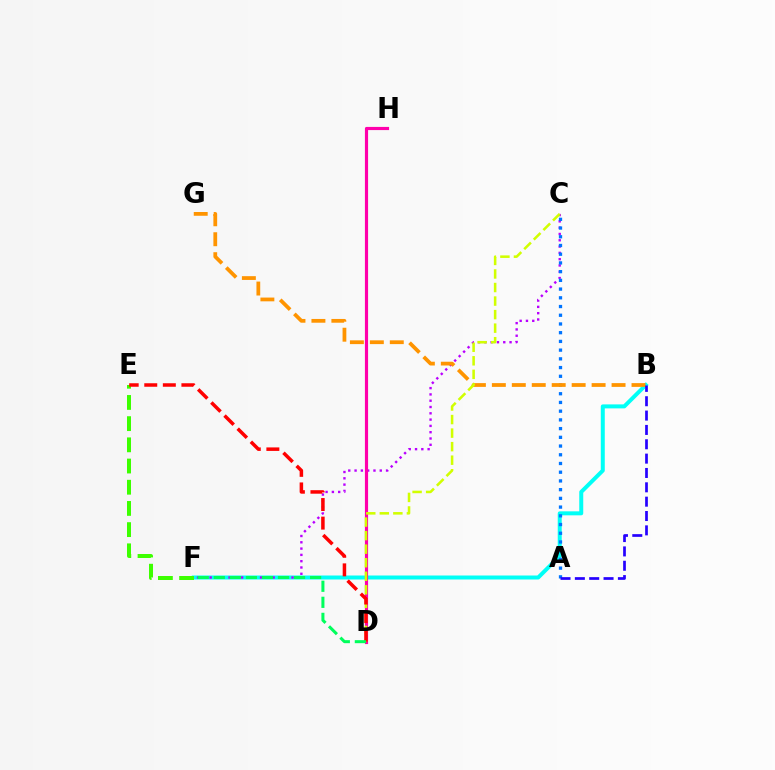{('B', 'F'): [{'color': '#00fff6', 'line_style': 'solid', 'thickness': 2.87}], ('E', 'F'): [{'color': '#3dff00', 'line_style': 'dashed', 'thickness': 2.88}], ('C', 'F'): [{'color': '#b900ff', 'line_style': 'dotted', 'thickness': 1.71}], ('D', 'H'): [{'color': '#ff00ac', 'line_style': 'solid', 'thickness': 2.28}], ('A', 'C'): [{'color': '#0074ff', 'line_style': 'dotted', 'thickness': 2.37}], ('B', 'G'): [{'color': '#ff9400', 'line_style': 'dashed', 'thickness': 2.71}], ('C', 'D'): [{'color': '#d1ff00', 'line_style': 'dashed', 'thickness': 1.84}], ('D', 'E'): [{'color': '#ff0000', 'line_style': 'dashed', 'thickness': 2.52}], ('A', 'B'): [{'color': '#2500ff', 'line_style': 'dashed', 'thickness': 1.95}], ('D', 'F'): [{'color': '#00ff5c', 'line_style': 'dashed', 'thickness': 2.18}]}